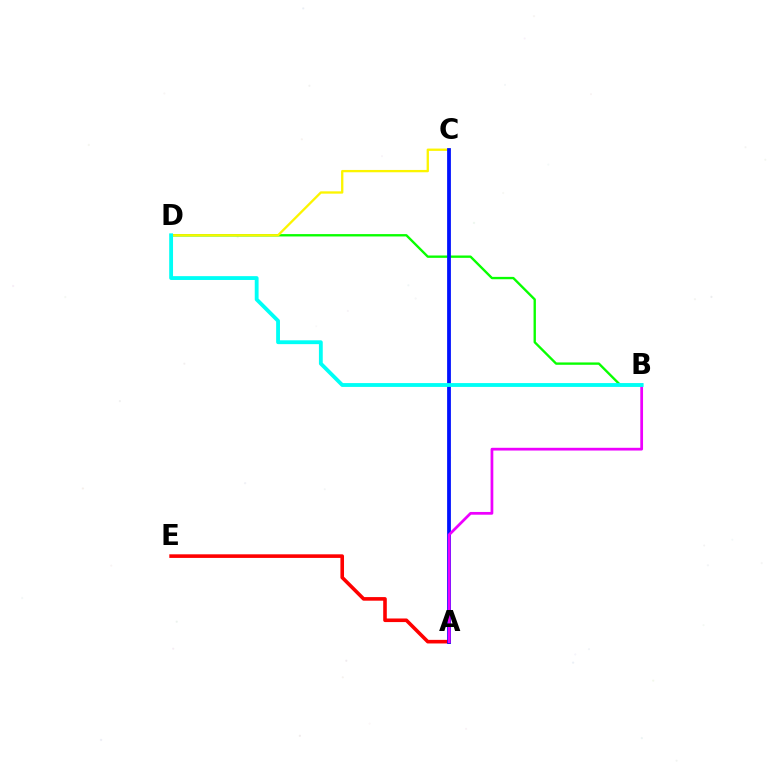{('B', 'D'): [{'color': '#08ff00', 'line_style': 'solid', 'thickness': 1.7}, {'color': '#00fff6', 'line_style': 'solid', 'thickness': 2.76}], ('A', 'E'): [{'color': '#ff0000', 'line_style': 'solid', 'thickness': 2.59}], ('C', 'D'): [{'color': '#fcf500', 'line_style': 'solid', 'thickness': 1.67}], ('A', 'C'): [{'color': '#0010ff', 'line_style': 'solid', 'thickness': 2.72}], ('A', 'B'): [{'color': '#ee00ff', 'line_style': 'solid', 'thickness': 1.97}]}